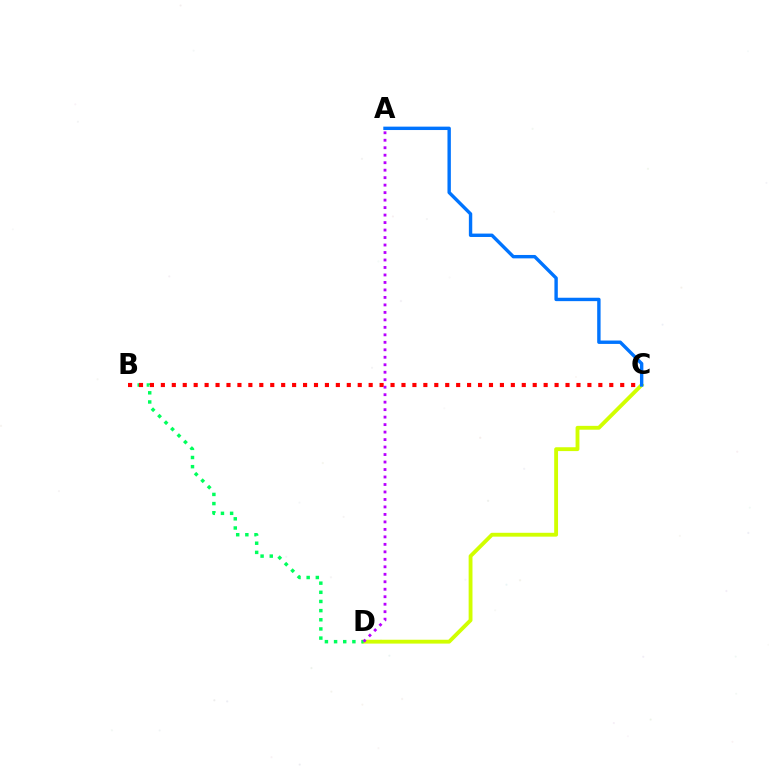{('C', 'D'): [{'color': '#d1ff00', 'line_style': 'solid', 'thickness': 2.77}], ('A', 'C'): [{'color': '#0074ff', 'line_style': 'solid', 'thickness': 2.44}], ('B', 'D'): [{'color': '#00ff5c', 'line_style': 'dotted', 'thickness': 2.49}], ('B', 'C'): [{'color': '#ff0000', 'line_style': 'dotted', 'thickness': 2.97}], ('A', 'D'): [{'color': '#b900ff', 'line_style': 'dotted', 'thickness': 2.03}]}